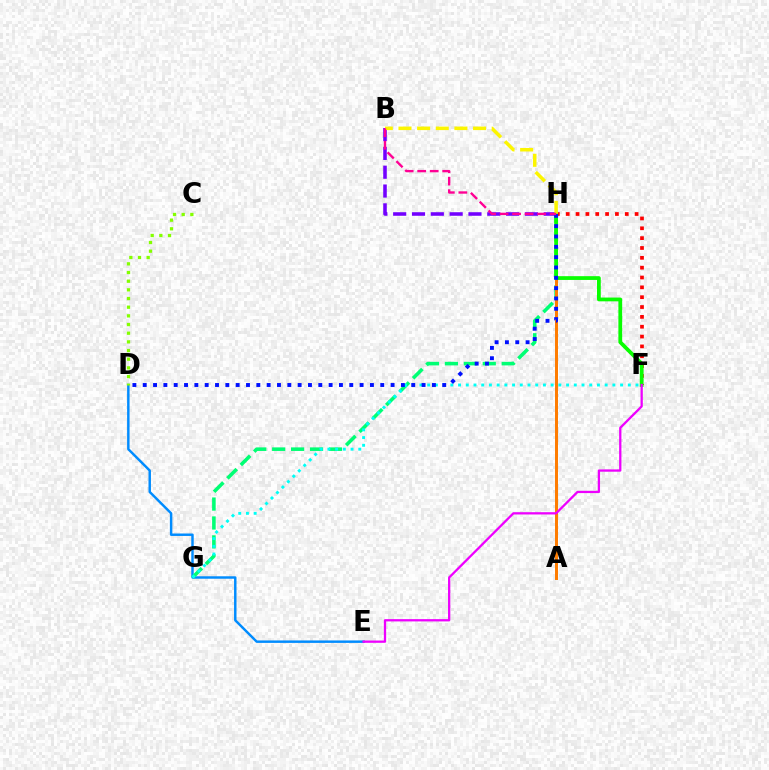{('D', 'E'): [{'color': '#008cff', 'line_style': 'solid', 'thickness': 1.77}], ('G', 'H'): [{'color': '#00ff74', 'line_style': 'dashed', 'thickness': 2.57}], ('C', 'D'): [{'color': '#84ff00', 'line_style': 'dotted', 'thickness': 2.36}], ('F', 'H'): [{'color': '#ff0000', 'line_style': 'dotted', 'thickness': 2.67}, {'color': '#08ff00', 'line_style': 'solid', 'thickness': 2.72}], ('B', 'H'): [{'color': '#7200ff', 'line_style': 'dashed', 'thickness': 2.56}, {'color': '#fcf500', 'line_style': 'dashed', 'thickness': 2.53}, {'color': '#ff0094', 'line_style': 'dashed', 'thickness': 1.7}], ('A', 'H'): [{'color': '#ff7c00', 'line_style': 'solid', 'thickness': 2.14}], ('F', 'G'): [{'color': '#00fff6', 'line_style': 'dotted', 'thickness': 2.1}], ('E', 'F'): [{'color': '#ee00ff', 'line_style': 'solid', 'thickness': 1.64}], ('D', 'H'): [{'color': '#0010ff', 'line_style': 'dotted', 'thickness': 2.81}]}